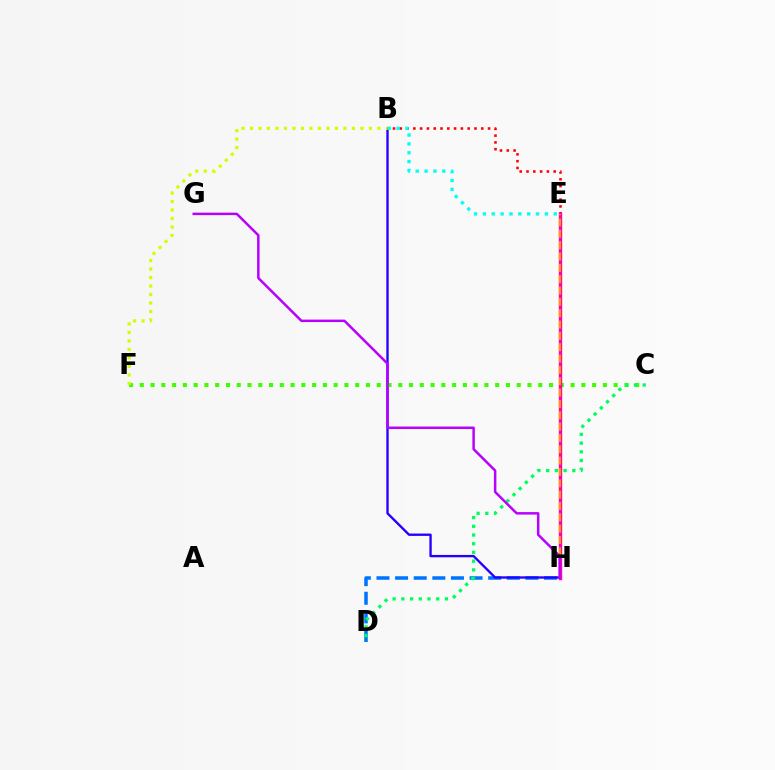{('D', 'H'): [{'color': '#0074ff', 'line_style': 'dashed', 'thickness': 2.53}], ('B', 'H'): [{'color': '#2500ff', 'line_style': 'solid', 'thickness': 1.69}], ('C', 'F'): [{'color': '#3dff00', 'line_style': 'dotted', 'thickness': 2.93}], ('B', 'E'): [{'color': '#ff0000', 'line_style': 'dotted', 'thickness': 1.84}, {'color': '#00fff6', 'line_style': 'dotted', 'thickness': 2.41}], ('C', 'D'): [{'color': '#00ff5c', 'line_style': 'dotted', 'thickness': 2.37}], ('E', 'H'): [{'color': '#ff00ac', 'line_style': 'solid', 'thickness': 2.45}, {'color': '#ff9400', 'line_style': 'dashed', 'thickness': 1.54}], ('G', 'H'): [{'color': '#b900ff', 'line_style': 'solid', 'thickness': 1.79}], ('B', 'F'): [{'color': '#d1ff00', 'line_style': 'dotted', 'thickness': 2.31}]}